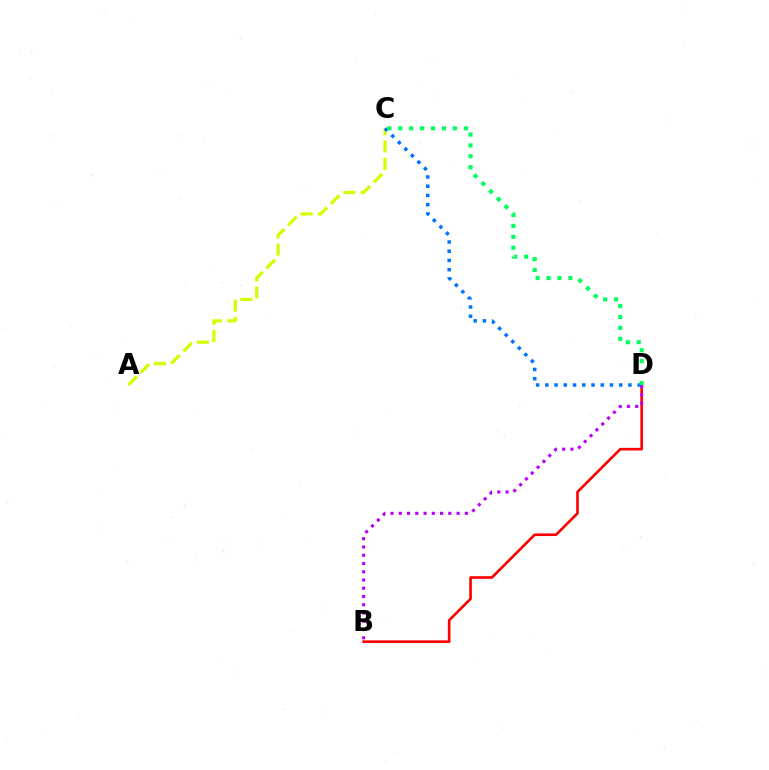{('B', 'D'): [{'color': '#ff0000', 'line_style': 'solid', 'thickness': 1.9}, {'color': '#b900ff', 'line_style': 'dotted', 'thickness': 2.24}], ('A', 'C'): [{'color': '#d1ff00', 'line_style': 'dashed', 'thickness': 2.34}], ('C', 'D'): [{'color': '#0074ff', 'line_style': 'dotted', 'thickness': 2.51}, {'color': '#00ff5c', 'line_style': 'dotted', 'thickness': 2.97}]}